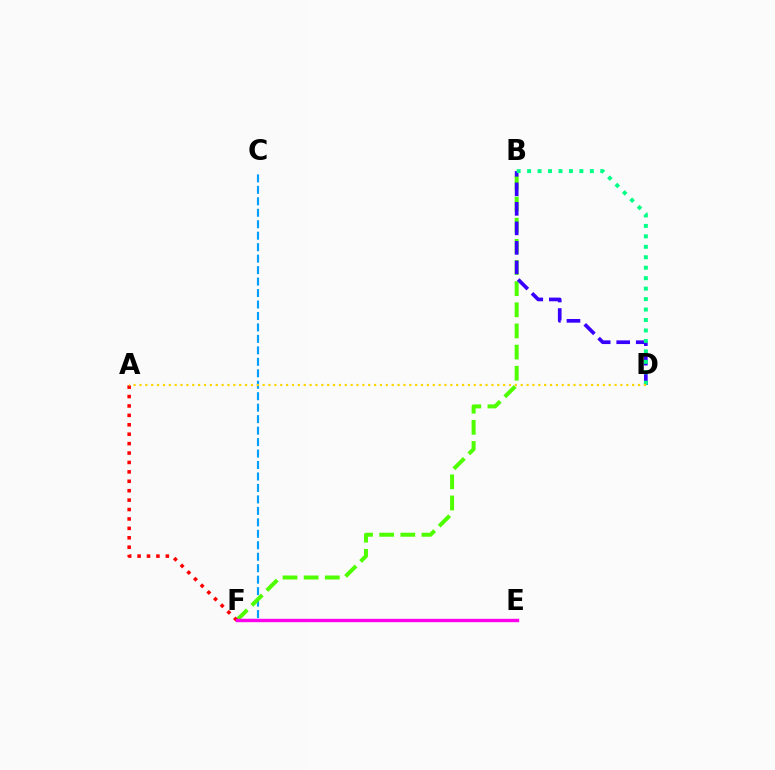{('C', 'F'): [{'color': '#009eff', 'line_style': 'dashed', 'thickness': 1.56}], ('B', 'F'): [{'color': '#4fff00', 'line_style': 'dashed', 'thickness': 2.87}], ('A', 'F'): [{'color': '#ff0000', 'line_style': 'dotted', 'thickness': 2.56}], ('B', 'D'): [{'color': '#3700ff', 'line_style': 'dashed', 'thickness': 2.65}, {'color': '#00ff86', 'line_style': 'dotted', 'thickness': 2.84}], ('E', 'F'): [{'color': '#ff00ed', 'line_style': 'solid', 'thickness': 2.44}], ('A', 'D'): [{'color': '#ffd500', 'line_style': 'dotted', 'thickness': 1.59}]}